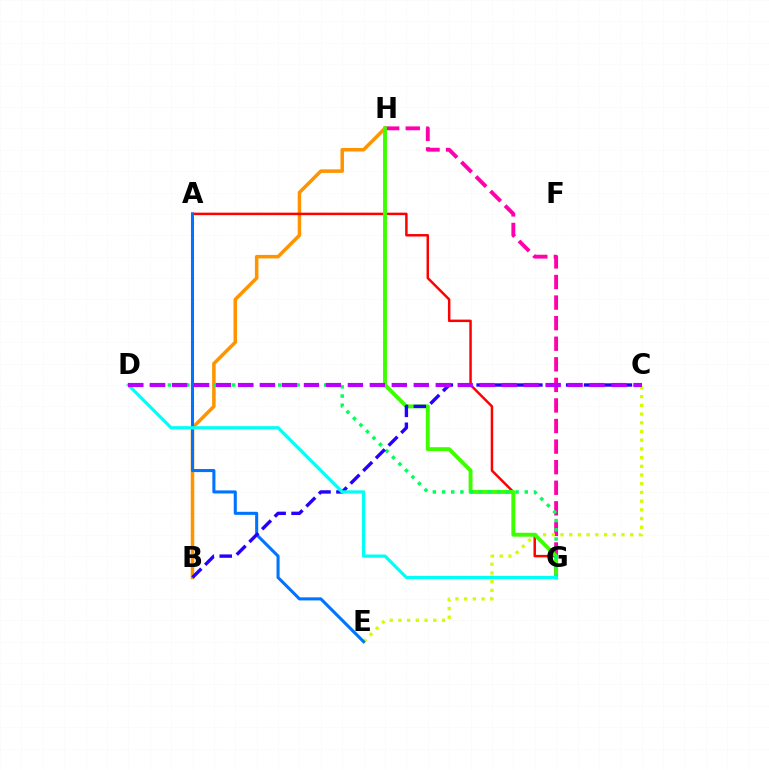{('B', 'H'): [{'color': '#ff9400', 'line_style': 'solid', 'thickness': 2.53}], ('G', 'H'): [{'color': '#ff00ac', 'line_style': 'dashed', 'thickness': 2.8}, {'color': '#3dff00', 'line_style': 'solid', 'thickness': 2.81}], ('A', 'G'): [{'color': '#ff0000', 'line_style': 'solid', 'thickness': 1.79}], ('C', 'E'): [{'color': '#d1ff00', 'line_style': 'dotted', 'thickness': 2.37}], ('A', 'E'): [{'color': '#0074ff', 'line_style': 'solid', 'thickness': 2.21}], ('D', 'G'): [{'color': '#00ff5c', 'line_style': 'dotted', 'thickness': 2.5}, {'color': '#00fff6', 'line_style': 'solid', 'thickness': 2.32}], ('B', 'C'): [{'color': '#2500ff', 'line_style': 'dashed', 'thickness': 2.43}], ('C', 'D'): [{'color': '#b900ff', 'line_style': 'dashed', 'thickness': 2.98}]}